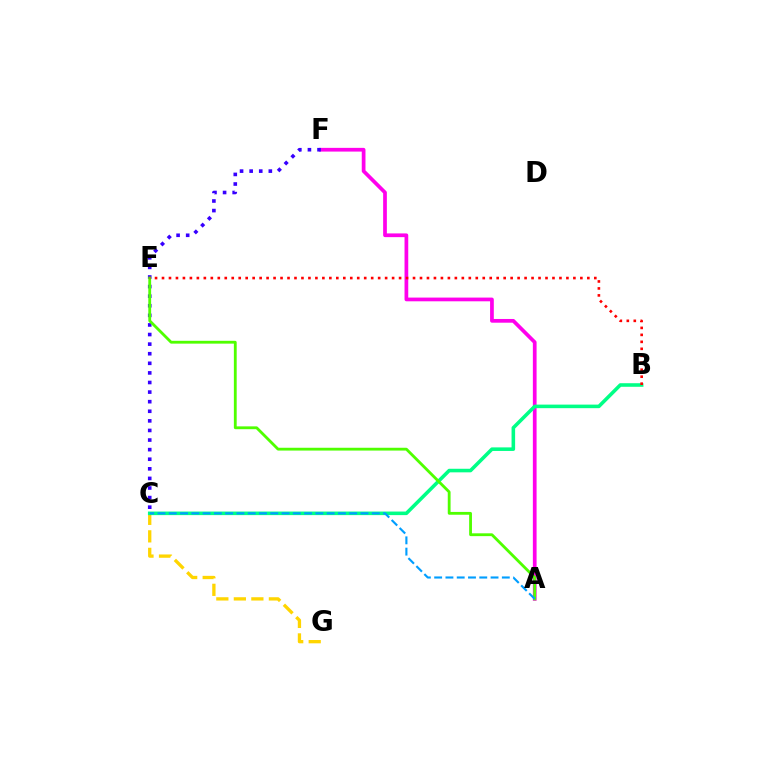{('C', 'G'): [{'color': '#ffd500', 'line_style': 'dashed', 'thickness': 2.38}], ('A', 'F'): [{'color': '#ff00ed', 'line_style': 'solid', 'thickness': 2.68}], ('C', 'F'): [{'color': '#3700ff', 'line_style': 'dotted', 'thickness': 2.61}], ('B', 'C'): [{'color': '#00ff86', 'line_style': 'solid', 'thickness': 2.57}], ('A', 'E'): [{'color': '#4fff00', 'line_style': 'solid', 'thickness': 2.03}], ('A', 'C'): [{'color': '#009eff', 'line_style': 'dashed', 'thickness': 1.53}], ('B', 'E'): [{'color': '#ff0000', 'line_style': 'dotted', 'thickness': 1.89}]}